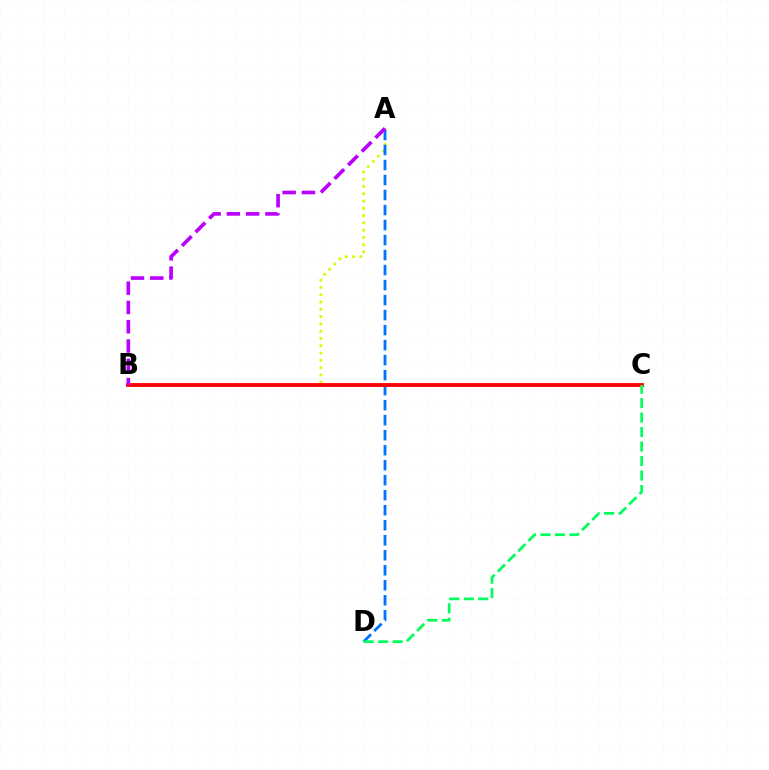{('A', 'B'): [{'color': '#d1ff00', 'line_style': 'dotted', 'thickness': 1.98}, {'color': '#b900ff', 'line_style': 'dashed', 'thickness': 2.62}], ('A', 'D'): [{'color': '#0074ff', 'line_style': 'dashed', 'thickness': 2.04}], ('B', 'C'): [{'color': '#ff0000', 'line_style': 'solid', 'thickness': 2.76}], ('C', 'D'): [{'color': '#00ff5c', 'line_style': 'dashed', 'thickness': 1.97}]}